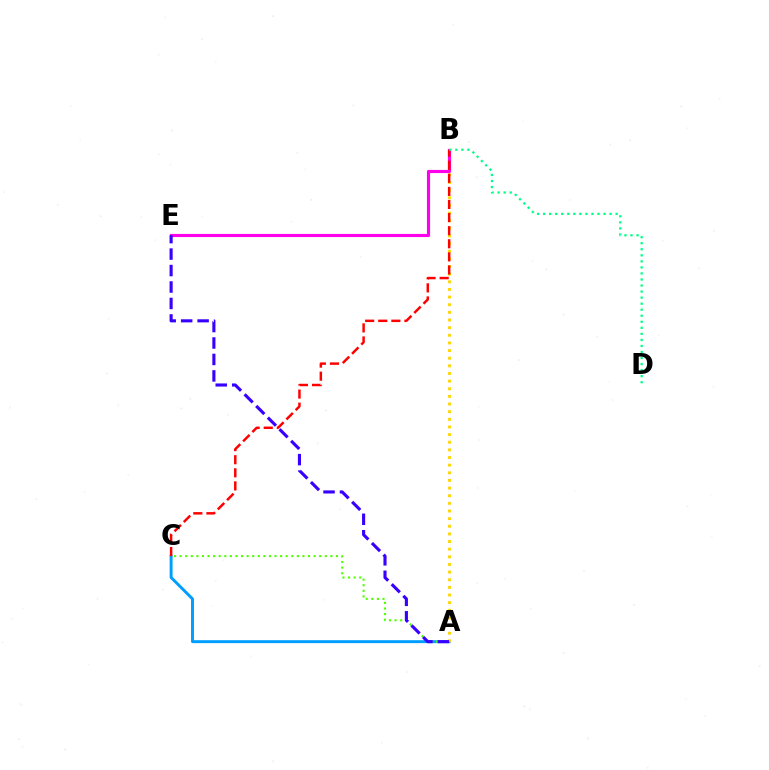{('A', 'C'): [{'color': '#009eff', 'line_style': 'solid', 'thickness': 2.12}, {'color': '#4fff00', 'line_style': 'dotted', 'thickness': 1.52}], ('A', 'B'): [{'color': '#ffd500', 'line_style': 'dotted', 'thickness': 2.08}], ('B', 'E'): [{'color': '#ff00ed', 'line_style': 'solid', 'thickness': 2.26}], ('A', 'E'): [{'color': '#3700ff', 'line_style': 'dashed', 'thickness': 2.24}], ('B', 'C'): [{'color': '#ff0000', 'line_style': 'dashed', 'thickness': 1.78}], ('B', 'D'): [{'color': '#00ff86', 'line_style': 'dotted', 'thickness': 1.64}]}